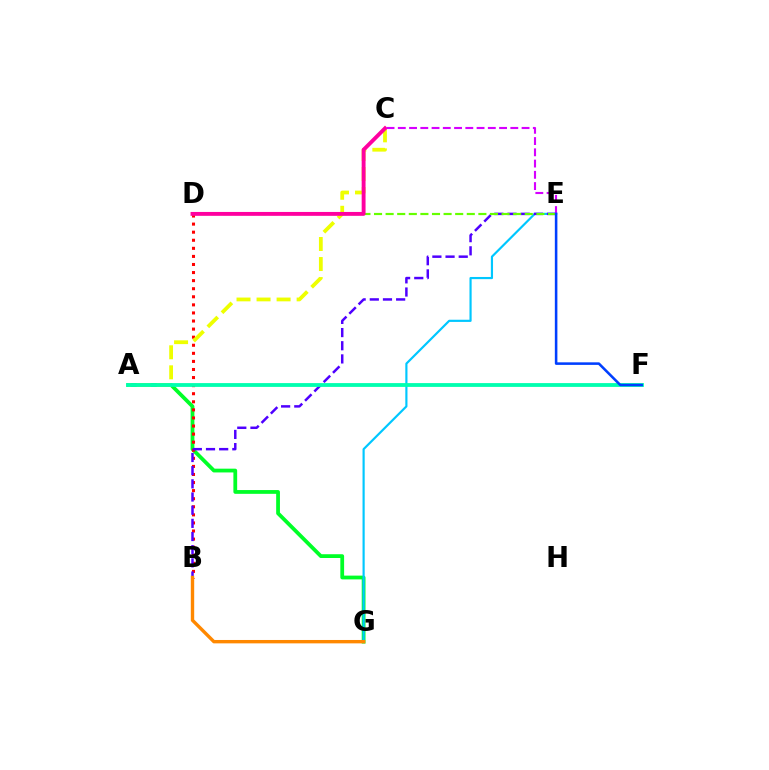{('A', 'G'): [{'color': '#00ff27', 'line_style': 'solid', 'thickness': 2.72}], ('E', 'G'): [{'color': '#00c7ff', 'line_style': 'solid', 'thickness': 1.56}], ('B', 'D'): [{'color': '#ff0000', 'line_style': 'dotted', 'thickness': 2.19}], ('A', 'C'): [{'color': '#eeff00', 'line_style': 'dashed', 'thickness': 2.72}], ('B', 'E'): [{'color': '#4f00ff', 'line_style': 'dashed', 'thickness': 1.79}], ('A', 'F'): [{'color': '#00ffaf', 'line_style': 'solid', 'thickness': 2.74}], ('D', 'E'): [{'color': '#66ff00', 'line_style': 'dashed', 'thickness': 1.58}], ('B', 'G'): [{'color': '#ff8800', 'line_style': 'solid', 'thickness': 2.44}], ('C', 'D'): [{'color': '#ff00a0', 'line_style': 'solid', 'thickness': 2.79}], ('C', 'E'): [{'color': '#d600ff', 'line_style': 'dashed', 'thickness': 1.53}], ('E', 'F'): [{'color': '#003fff', 'line_style': 'solid', 'thickness': 1.84}]}